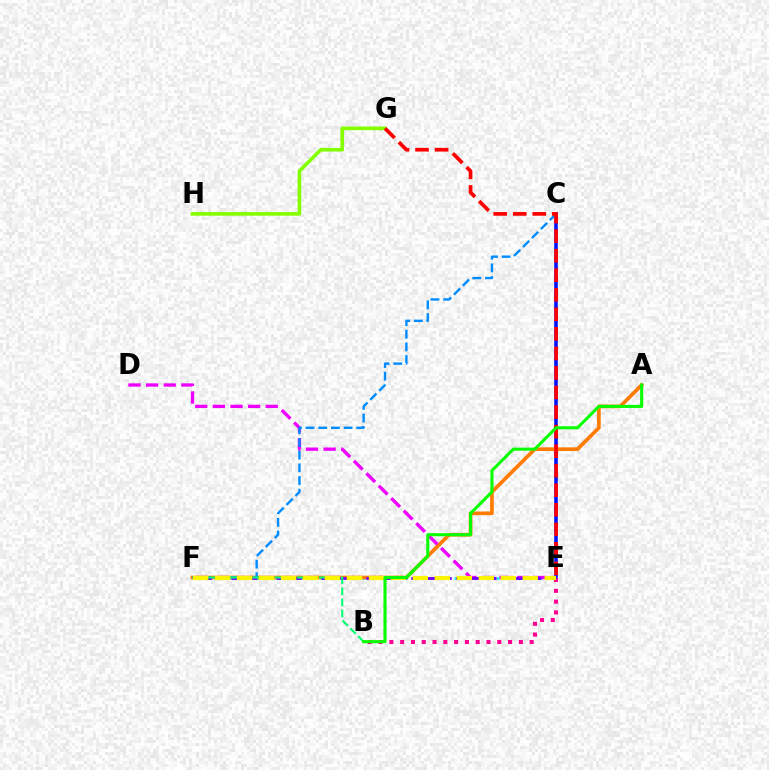{('C', 'E'): [{'color': '#0010ff', 'line_style': 'solid', 'thickness': 2.55}], ('E', 'F'): [{'color': '#00fff6', 'line_style': 'dotted', 'thickness': 1.92}, {'color': '#7200ff', 'line_style': 'dashed', 'thickness': 2.03}, {'color': '#fcf500', 'line_style': 'dashed', 'thickness': 2.98}], ('B', 'E'): [{'color': '#ff0094', 'line_style': 'dotted', 'thickness': 2.93}], ('G', 'H'): [{'color': '#84ff00', 'line_style': 'solid', 'thickness': 2.64}], ('A', 'F'): [{'color': '#ff7c00', 'line_style': 'solid', 'thickness': 2.65}], ('D', 'E'): [{'color': '#ee00ff', 'line_style': 'dashed', 'thickness': 2.39}], ('C', 'F'): [{'color': '#008cff', 'line_style': 'dashed', 'thickness': 1.72}], ('B', 'F'): [{'color': '#00ff74', 'line_style': 'dashed', 'thickness': 1.5}], ('E', 'G'): [{'color': '#ff0000', 'line_style': 'dashed', 'thickness': 2.66}], ('A', 'B'): [{'color': '#08ff00', 'line_style': 'solid', 'thickness': 2.22}]}